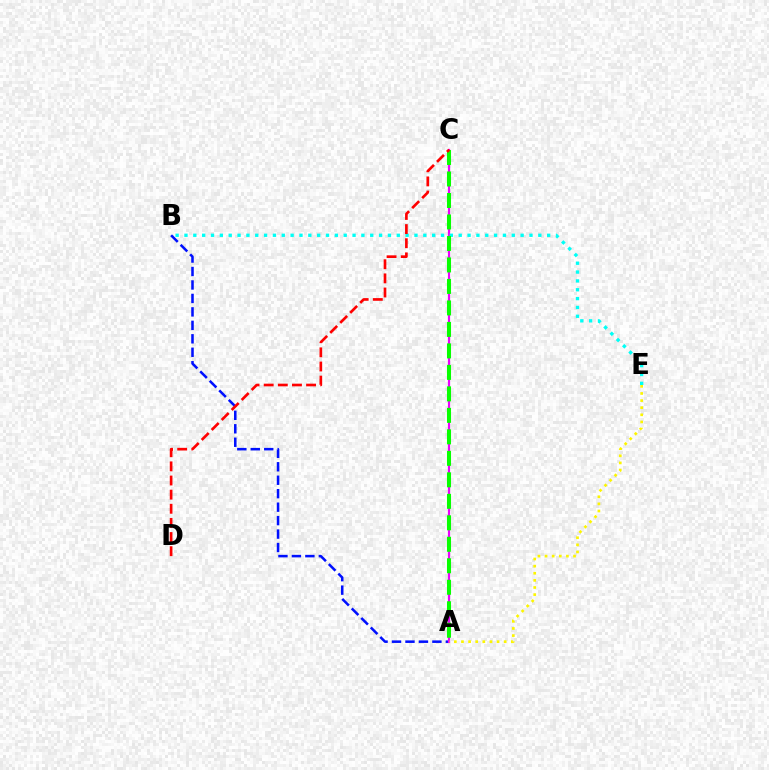{('A', 'B'): [{'color': '#0010ff', 'line_style': 'dashed', 'thickness': 1.83}], ('A', 'C'): [{'color': '#ee00ff', 'line_style': 'solid', 'thickness': 1.58}, {'color': '#08ff00', 'line_style': 'dashed', 'thickness': 2.92}], ('B', 'E'): [{'color': '#00fff6', 'line_style': 'dotted', 'thickness': 2.4}], ('C', 'D'): [{'color': '#ff0000', 'line_style': 'dashed', 'thickness': 1.92}], ('A', 'E'): [{'color': '#fcf500', 'line_style': 'dotted', 'thickness': 1.93}]}